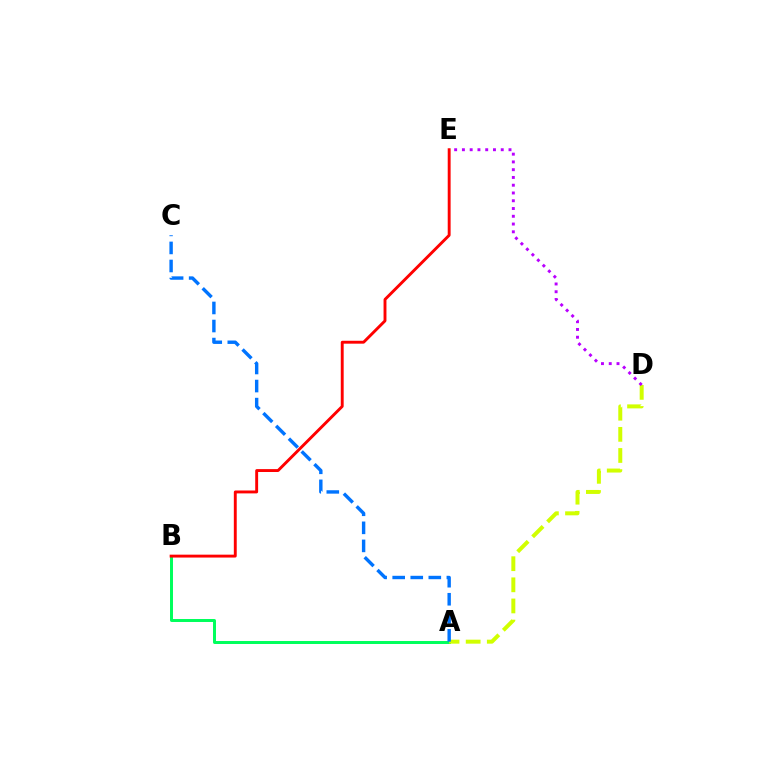{('A', 'B'): [{'color': '#00ff5c', 'line_style': 'solid', 'thickness': 2.14}], ('A', 'D'): [{'color': '#d1ff00', 'line_style': 'dashed', 'thickness': 2.87}], ('D', 'E'): [{'color': '#b900ff', 'line_style': 'dotted', 'thickness': 2.11}], ('B', 'E'): [{'color': '#ff0000', 'line_style': 'solid', 'thickness': 2.09}], ('A', 'C'): [{'color': '#0074ff', 'line_style': 'dashed', 'thickness': 2.45}]}